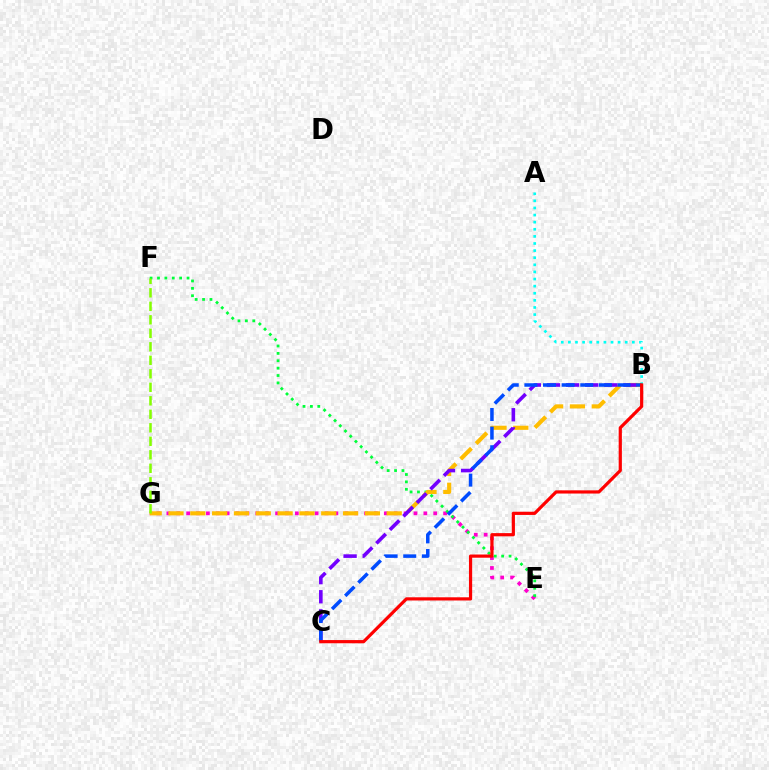{('E', 'G'): [{'color': '#ff00cf', 'line_style': 'dotted', 'thickness': 2.69}], ('A', 'B'): [{'color': '#00fff6', 'line_style': 'dotted', 'thickness': 1.93}], ('E', 'F'): [{'color': '#00ff39', 'line_style': 'dotted', 'thickness': 2.01}], ('B', 'G'): [{'color': '#ffbd00', 'line_style': 'dashed', 'thickness': 2.96}], ('B', 'C'): [{'color': '#7200ff', 'line_style': 'dashed', 'thickness': 2.6}, {'color': '#004bff', 'line_style': 'dashed', 'thickness': 2.53}, {'color': '#ff0000', 'line_style': 'solid', 'thickness': 2.3}], ('F', 'G'): [{'color': '#84ff00', 'line_style': 'dashed', 'thickness': 1.83}]}